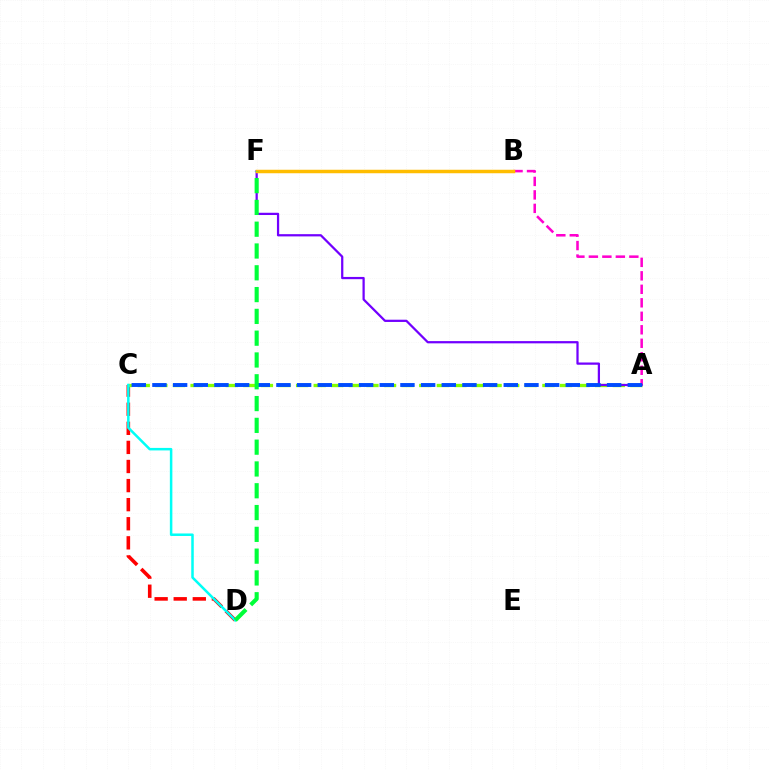{('A', 'B'): [{'color': '#ff00cf', 'line_style': 'dashed', 'thickness': 1.83}], ('C', 'D'): [{'color': '#ff0000', 'line_style': 'dashed', 'thickness': 2.59}, {'color': '#00fff6', 'line_style': 'solid', 'thickness': 1.81}], ('A', 'C'): [{'color': '#84ff00', 'line_style': 'dashed', 'thickness': 2.39}, {'color': '#004bff', 'line_style': 'dashed', 'thickness': 2.81}], ('A', 'F'): [{'color': '#7200ff', 'line_style': 'solid', 'thickness': 1.62}], ('B', 'F'): [{'color': '#ffbd00', 'line_style': 'solid', 'thickness': 2.51}], ('D', 'F'): [{'color': '#00ff39', 'line_style': 'dashed', 'thickness': 2.96}]}